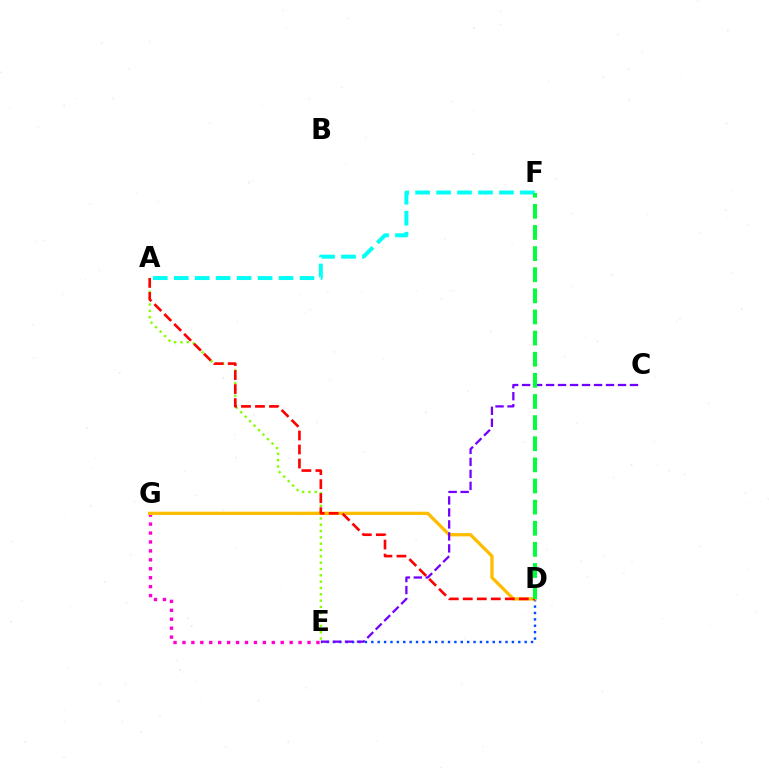{('D', 'E'): [{'color': '#004bff', 'line_style': 'dotted', 'thickness': 1.74}], ('E', 'G'): [{'color': '#ff00cf', 'line_style': 'dotted', 'thickness': 2.43}], ('A', 'F'): [{'color': '#00fff6', 'line_style': 'dashed', 'thickness': 2.85}], ('D', 'G'): [{'color': '#ffbd00', 'line_style': 'solid', 'thickness': 2.36}], ('A', 'E'): [{'color': '#84ff00', 'line_style': 'dotted', 'thickness': 1.72}], ('C', 'E'): [{'color': '#7200ff', 'line_style': 'dashed', 'thickness': 1.63}], ('A', 'D'): [{'color': '#ff0000', 'line_style': 'dashed', 'thickness': 1.9}], ('D', 'F'): [{'color': '#00ff39', 'line_style': 'dashed', 'thickness': 2.87}]}